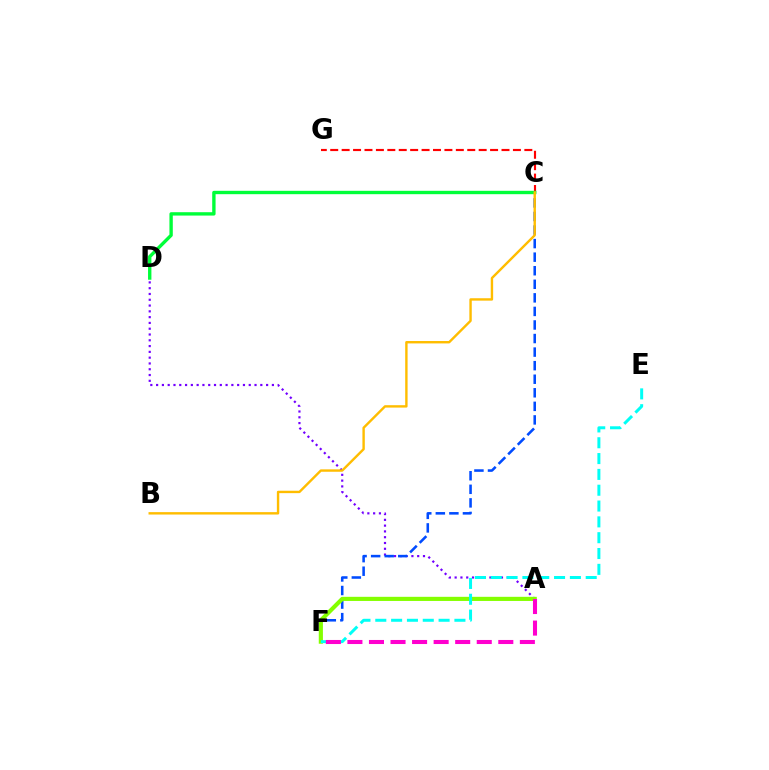{('A', 'D'): [{'color': '#7200ff', 'line_style': 'dotted', 'thickness': 1.57}], ('C', 'F'): [{'color': '#004bff', 'line_style': 'dashed', 'thickness': 1.84}], ('A', 'F'): [{'color': '#84ff00', 'line_style': 'solid', 'thickness': 2.98}, {'color': '#ff00cf', 'line_style': 'dashed', 'thickness': 2.93}], ('E', 'F'): [{'color': '#00fff6', 'line_style': 'dashed', 'thickness': 2.15}], ('C', 'G'): [{'color': '#ff0000', 'line_style': 'dashed', 'thickness': 1.55}], ('C', 'D'): [{'color': '#00ff39', 'line_style': 'solid', 'thickness': 2.42}], ('B', 'C'): [{'color': '#ffbd00', 'line_style': 'solid', 'thickness': 1.73}]}